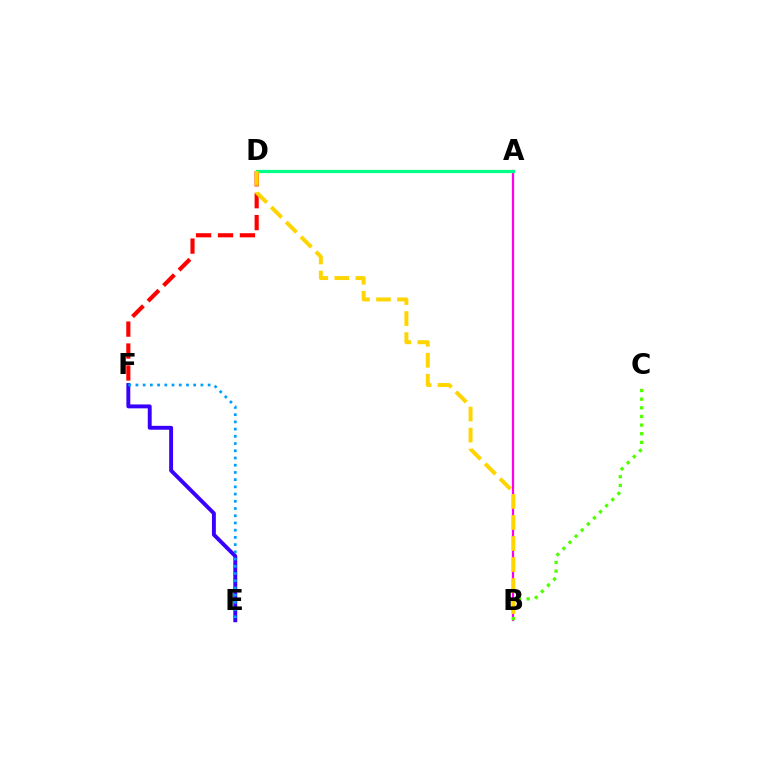{('A', 'B'): [{'color': '#ff00ed', 'line_style': 'solid', 'thickness': 1.6}], ('D', 'F'): [{'color': '#ff0000', 'line_style': 'dashed', 'thickness': 2.98}], ('A', 'D'): [{'color': '#00ff86', 'line_style': 'solid', 'thickness': 2.31}], ('B', 'C'): [{'color': '#4fff00', 'line_style': 'dotted', 'thickness': 2.35}], ('E', 'F'): [{'color': '#3700ff', 'line_style': 'solid', 'thickness': 2.81}, {'color': '#009eff', 'line_style': 'dotted', 'thickness': 1.96}], ('B', 'D'): [{'color': '#ffd500', 'line_style': 'dashed', 'thickness': 2.86}]}